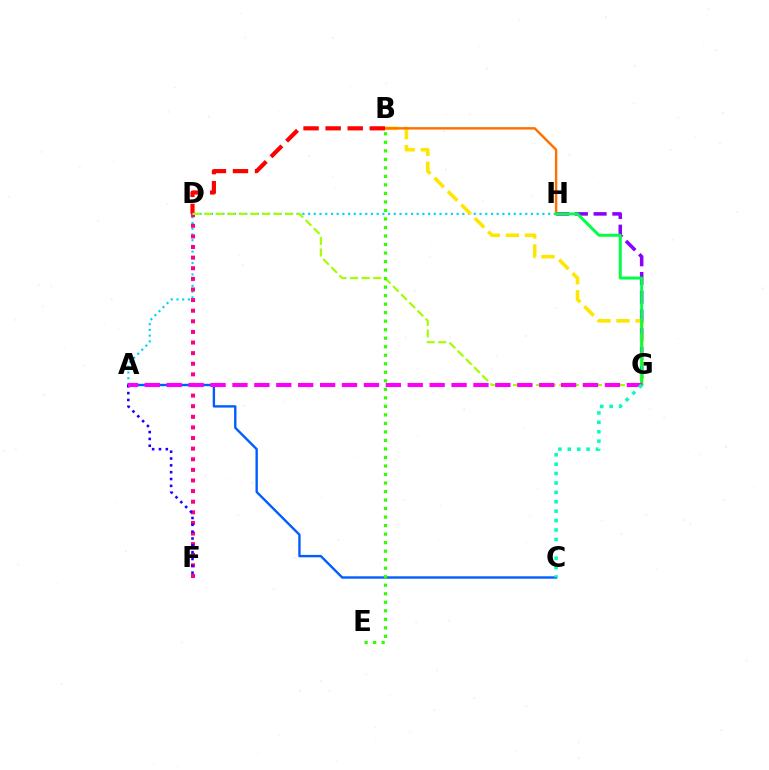{('A', 'H'): [{'color': '#00d3ff', 'line_style': 'dotted', 'thickness': 1.55}], ('D', 'F'): [{'color': '#ff0088', 'line_style': 'dotted', 'thickness': 2.88}], ('G', 'H'): [{'color': '#8a00ff', 'line_style': 'dashed', 'thickness': 2.54}, {'color': '#00ff45', 'line_style': 'solid', 'thickness': 2.13}], ('A', 'C'): [{'color': '#005dff', 'line_style': 'solid', 'thickness': 1.71}], ('B', 'G'): [{'color': '#ffe600', 'line_style': 'dashed', 'thickness': 2.58}], ('A', 'F'): [{'color': '#1900ff', 'line_style': 'dotted', 'thickness': 1.86}], ('B', 'H'): [{'color': '#ff7000', 'line_style': 'solid', 'thickness': 1.74}], ('B', 'D'): [{'color': '#ff0000', 'line_style': 'dashed', 'thickness': 3.0}], ('D', 'G'): [{'color': '#a2ff00', 'line_style': 'dashed', 'thickness': 1.57}], ('A', 'G'): [{'color': '#fa00f9', 'line_style': 'dashed', 'thickness': 2.98}], ('B', 'E'): [{'color': '#31ff00', 'line_style': 'dotted', 'thickness': 2.31}], ('C', 'G'): [{'color': '#00ffbb', 'line_style': 'dotted', 'thickness': 2.55}]}